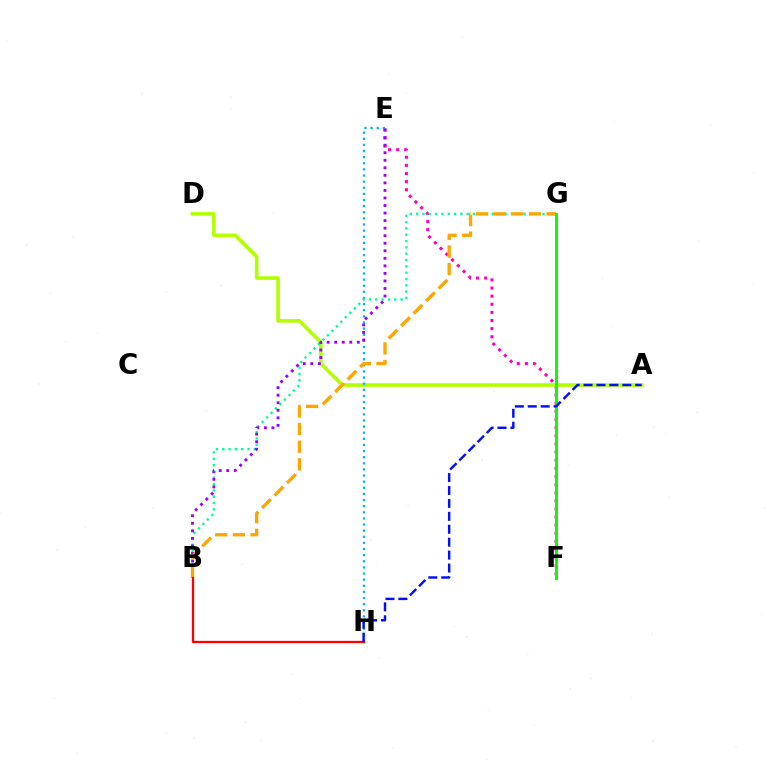{('E', 'F'): [{'color': '#ff00bd', 'line_style': 'dotted', 'thickness': 2.21}], ('A', 'D'): [{'color': '#b3ff00', 'line_style': 'solid', 'thickness': 2.59}], ('E', 'H'): [{'color': '#00b5ff', 'line_style': 'dotted', 'thickness': 1.66}], ('B', 'G'): [{'color': '#00ff9d', 'line_style': 'dotted', 'thickness': 1.72}, {'color': '#ffa500', 'line_style': 'dashed', 'thickness': 2.4}], ('B', 'E'): [{'color': '#9b00ff', 'line_style': 'dotted', 'thickness': 2.05}], ('F', 'G'): [{'color': '#08ff00', 'line_style': 'solid', 'thickness': 2.14}], ('B', 'H'): [{'color': '#ff0000', 'line_style': 'solid', 'thickness': 1.66}], ('A', 'H'): [{'color': '#0010ff', 'line_style': 'dashed', 'thickness': 1.76}]}